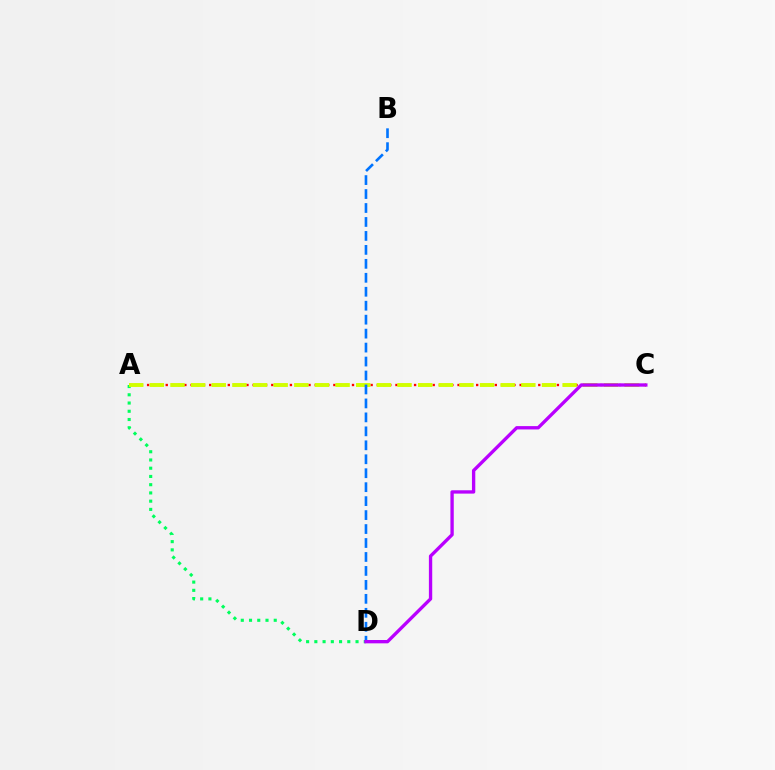{('A', 'C'): [{'color': '#ff0000', 'line_style': 'dotted', 'thickness': 1.69}, {'color': '#d1ff00', 'line_style': 'dashed', 'thickness': 2.8}], ('A', 'D'): [{'color': '#00ff5c', 'line_style': 'dotted', 'thickness': 2.24}], ('B', 'D'): [{'color': '#0074ff', 'line_style': 'dashed', 'thickness': 1.9}], ('C', 'D'): [{'color': '#b900ff', 'line_style': 'solid', 'thickness': 2.4}]}